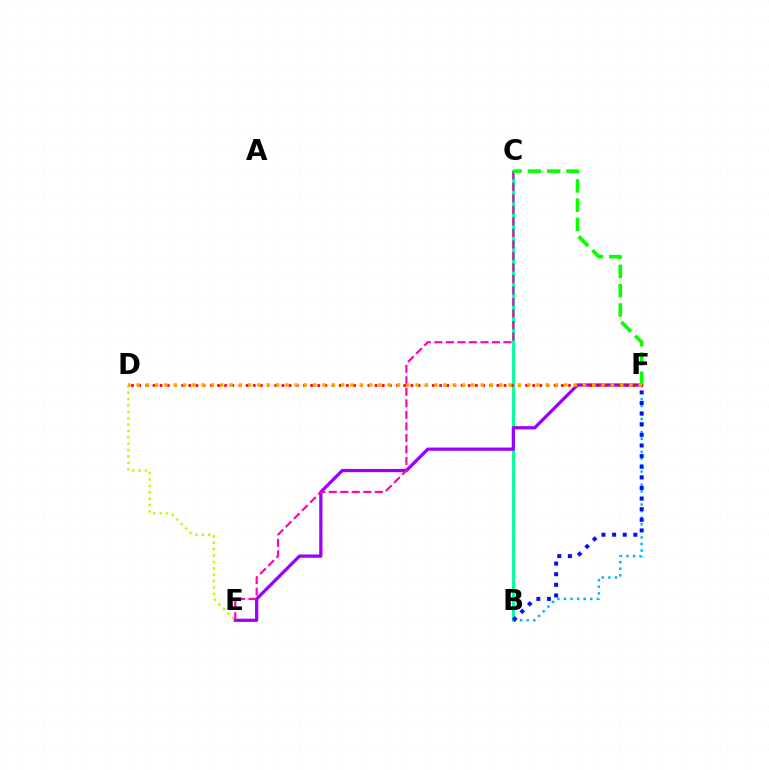{('B', 'C'): [{'color': '#00ff9d', 'line_style': 'solid', 'thickness': 2.07}], ('B', 'F'): [{'color': '#00b5ff', 'line_style': 'dotted', 'thickness': 1.79}, {'color': '#0010ff', 'line_style': 'dotted', 'thickness': 2.88}], ('D', 'E'): [{'color': '#b3ff00', 'line_style': 'dotted', 'thickness': 1.73}], ('E', 'F'): [{'color': '#9b00ff', 'line_style': 'solid', 'thickness': 2.34}], ('C', 'E'): [{'color': '#ff00bd', 'line_style': 'dashed', 'thickness': 1.56}], ('C', 'F'): [{'color': '#08ff00', 'line_style': 'dashed', 'thickness': 2.62}], ('D', 'F'): [{'color': '#ff0000', 'line_style': 'dotted', 'thickness': 1.95}, {'color': '#ffa500', 'line_style': 'dotted', 'thickness': 2.53}]}